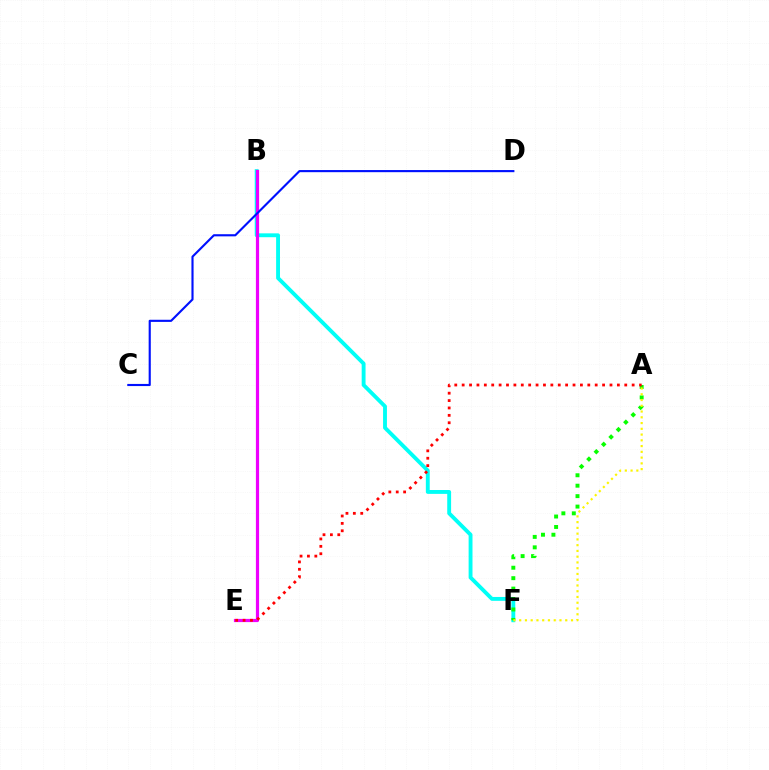{('B', 'F'): [{'color': '#00fff6', 'line_style': 'solid', 'thickness': 2.79}], ('A', 'F'): [{'color': '#08ff00', 'line_style': 'dotted', 'thickness': 2.84}, {'color': '#fcf500', 'line_style': 'dotted', 'thickness': 1.56}], ('B', 'E'): [{'color': '#ee00ff', 'line_style': 'solid', 'thickness': 2.31}], ('A', 'E'): [{'color': '#ff0000', 'line_style': 'dotted', 'thickness': 2.01}], ('C', 'D'): [{'color': '#0010ff', 'line_style': 'solid', 'thickness': 1.54}]}